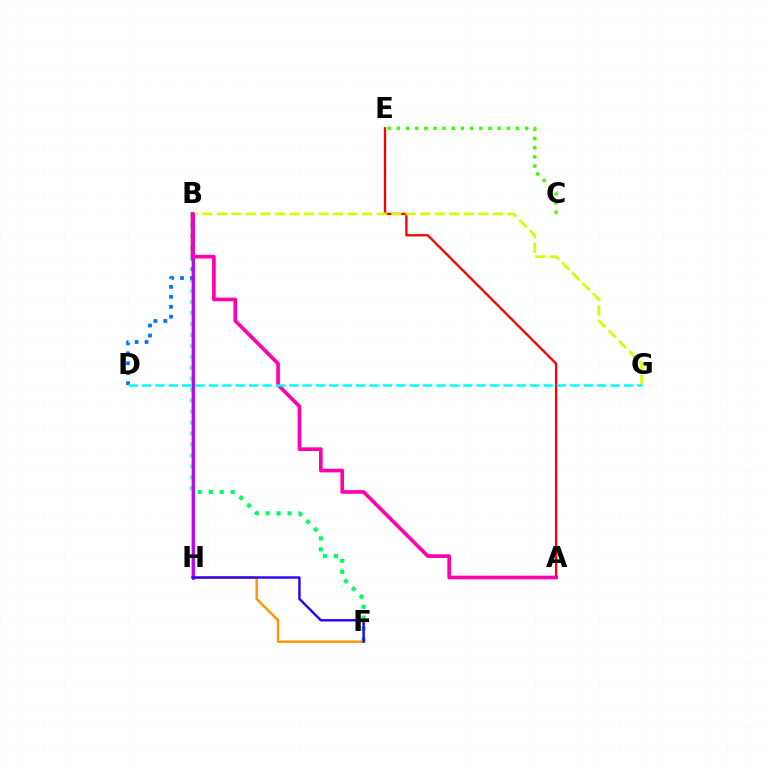{('B', 'F'): [{'color': '#ff9400', 'line_style': 'solid', 'thickness': 1.77}, {'color': '#00ff5c', 'line_style': 'dotted', 'thickness': 2.98}], ('A', 'E'): [{'color': '#ff0000', 'line_style': 'solid', 'thickness': 1.67}], ('B', 'G'): [{'color': '#d1ff00', 'line_style': 'dashed', 'thickness': 1.97}], ('C', 'E'): [{'color': '#3dff00', 'line_style': 'dotted', 'thickness': 2.49}], ('B', 'D'): [{'color': '#0074ff', 'line_style': 'dotted', 'thickness': 2.7}], ('B', 'H'): [{'color': '#b900ff', 'line_style': 'solid', 'thickness': 2.05}], ('F', 'H'): [{'color': '#2500ff', 'line_style': 'solid', 'thickness': 1.72}], ('A', 'B'): [{'color': '#ff00ac', 'line_style': 'solid', 'thickness': 2.63}], ('D', 'G'): [{'color': '#00fff6', 'line_style': 'dashed', 'thickness': 1.82}]}